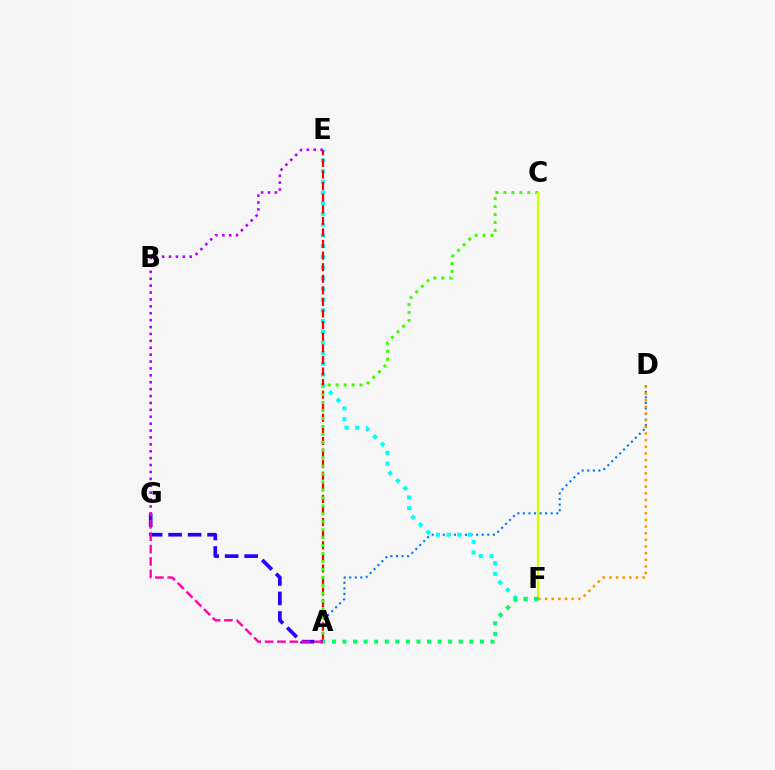{('A', 'D'): [{'color': '#0074ff', 'line_style': 'dotted', 'thickness': 1.51}], ('E', 'F'): [{'color': '#00fff6', 'line_style': 'dotted', 'thickness': 2.91}], ('A', 'E'): [{'color': '#ff0000', 'line_style': 'dashed', 'thickness': 1.57}], ('A', 'C'): [{'color': '#3dff00', 'line_style': 'dotted', 'thickness': 2.16}], ('C', 'F'): [{'color': '#d1ff00', 'line_style': 'solid', 'thickness': 1.64}], ('A', 'G'): [{'color': '#2500ff', 'line_style': 'dashed', 'thickness': 2.65}, {'color': '#ff00ac', 'line_style': 'dashed', 'thickness': 1.68}], ('D', 'F'): [{'color': '#ff9400', 'line_style': 'dotted', 'thickness': 1.81}], ('E', 'G'): [{'color': '#b900ff', 'line_style': 'dotted', 'thickness': 1.87}], ('A', 'F'): [{'color': '#00ff5c', 'line_style': 'dotted', 'thickness': 2.87}]}